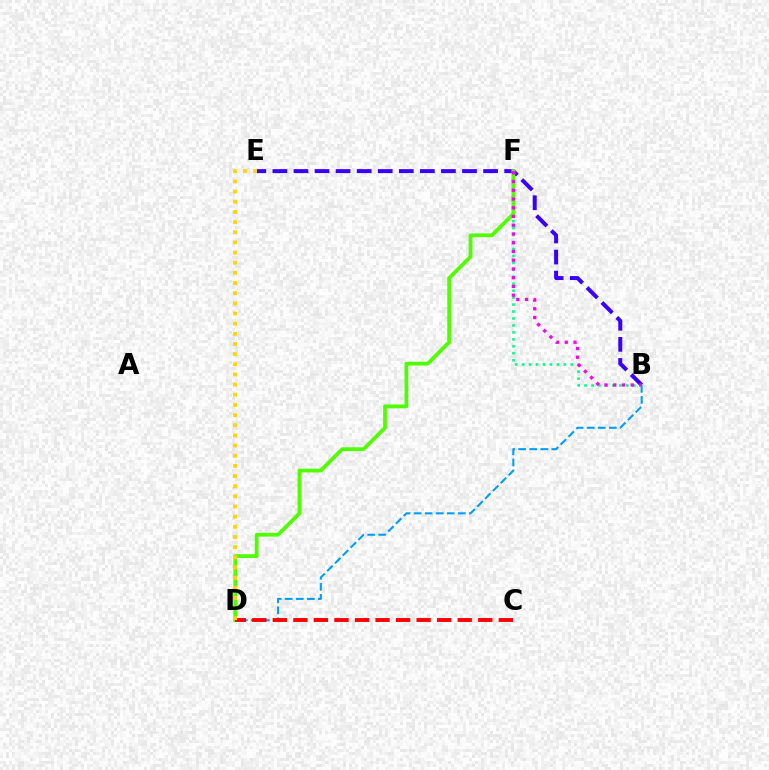{('B', 'D'): [{'color': '#009eff', 'line_style': 'dashed', 'thickness': 1.5}], ('B', 'F'): [{'color': '#00ff86', 'line_style': 'dotted', 'thickness': 1.89}, {'color': '#ff00ed', 'line_style': 'dotted', 'thickness': 2.38}], ('B', 'E'): [{'color': '#3700ff', 'line_style': 'dashed', 'thickness': 2.86}], ('D', 'F'): [{'color': '#4fff00', 'line_style': 'solid', 'thickness': 2.72}], ('C', 'D'): [{'color': '#ff0000', 'line_style': 'dashed', 'thickness': 2.79}], ('D', 'E'): [{'color': '#ffd500', 'line_style': 'dotted', 'thickness': 2.76}]}